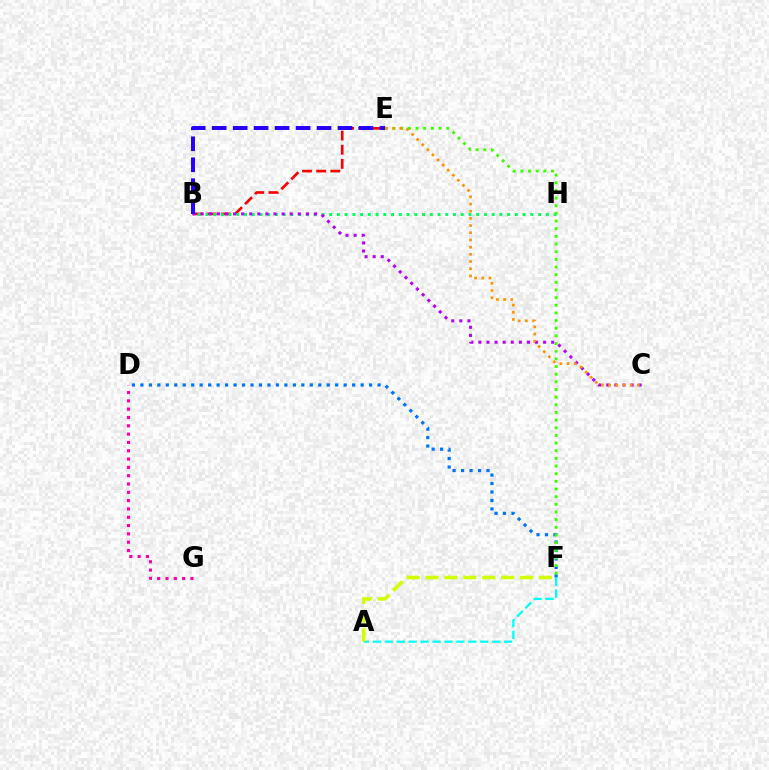{('B', 'E'): [{'color': '#ff0000', 'line_style': 'dashed', 'thickness': 1.92}, {'color': '#2500ff', 'line_style': 'dashed', 'thickness': 2.85}], ('B', 'H'): [{'color': '#00ff5c', 'line_style': 'dotted', 'thickness': 2.1}], ('D', 'F'): [{'color': '#0074ff', 'line_style': 'dotted', 'thickness': 2.3}], ('A', 'F'): [{'color': '#00fff6', 'line_style': 'dashed', 'thickness': 1.62}, {'color': '#d1ff00', 'line_style': 'dashed', 'thickness': 2.57}], ('B', 'C'): [{'color': '#b900ff', 'line_style': 'dotted', 'thickness': 2.2}], ('E', 'F'): [{'color': '#3dff00', 'line_style': 'dotted', 'thickness': 2.08}], ('C', 'E'): [{'color': '#ff9400', 'line_style': 'dotted', 'thickness': 1.95}], ('D', 'G'): [{'color': '#ff00ac', 'line_style': 'dotted', 'thickness': 2.26}]}